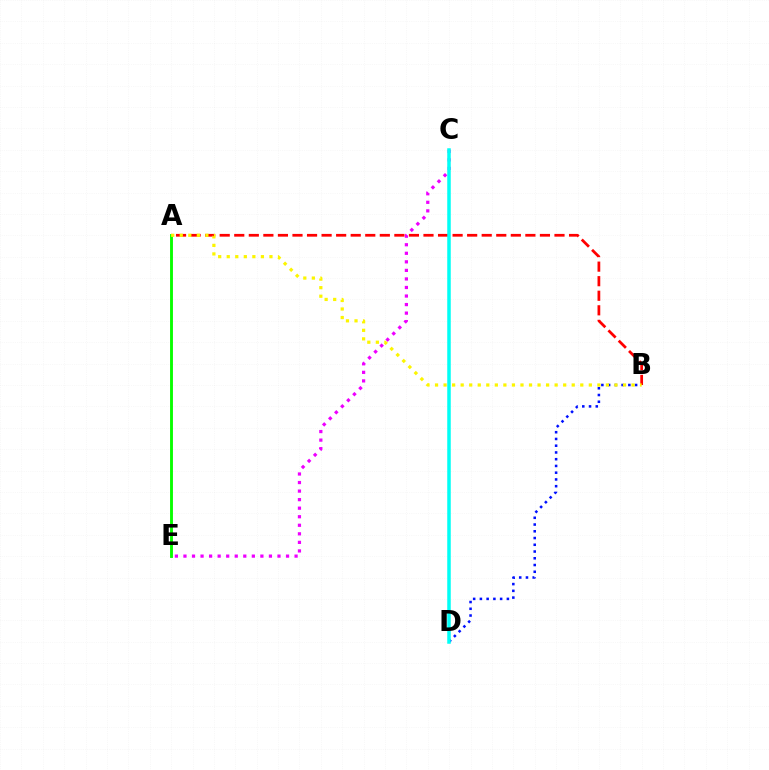{('C', 'E'): [{'color': '#ee00ff', 'line_style': 'dotted', 'thickness': 2.32}], ('B', 'D'): [{'color': '#0010ff', 'line_style': 'dotted', 'thickness': 1.83}], ('A', 'E'): [{'color': '#08ff00', 'line_style': 'solid', 'thickness': 2.07}], ('A', 'B'): [{'color': '#ff0000', 'line_style': 'dashed', 'thickness': 1.98}, {'color': '#fcf500', 'line_style': 'dotted', 'thickness': 2.32}], ('C', 'D'): [{'color': '#00fff6', 'line_style': 'solid', 'thickness': 2.52}]}